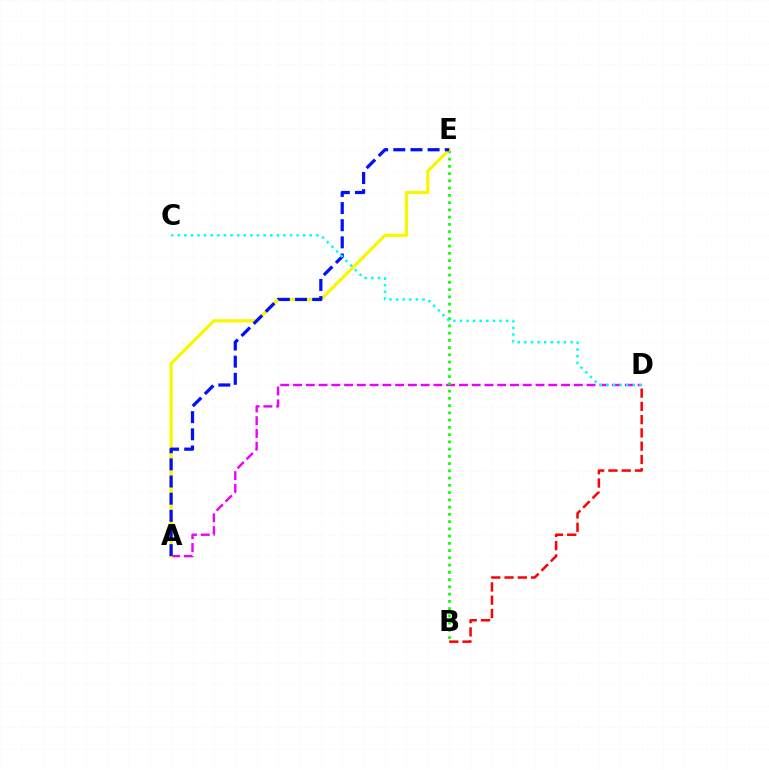{('A', 'D'): [{'color': '#ee00ff', 'line_style': 'dashed', 'thickness': 1.73}], ('B', 'E'): [{'color': '#08ff00', 'line_style': 'dotted', 'thickness': 1.97}], ('B', 'D'): [{'color': '#ff0000', 'line_style': 'dashed', 'thickness': 1.8}], ('A', 'E'): [{'color': '#fcf500', 'line_style': 'solid', 'thickness': 2.31}, {'color': '#0010ff', 'line_style': 'dashed', 'thickness': 2.33}], ('C', 'D'): [{'color': '#00fff6', 'line_style': 'dotted', 'thickness': 1.79}]}